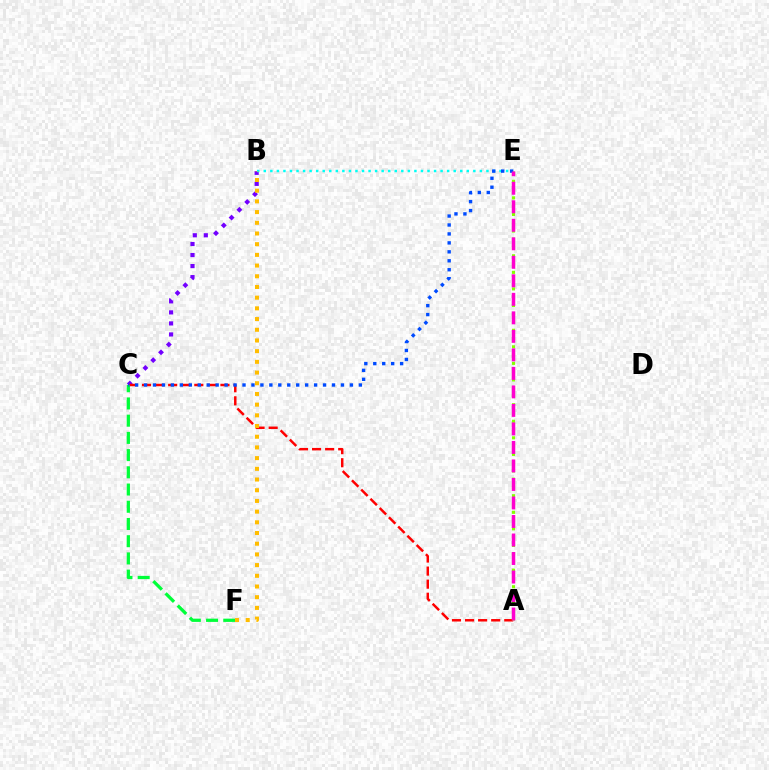{('B', 'C'): [{'color': '#7200ff', 'line_style': 'dotted', 'thickness': 3.0}], ('A', 'C'): [{'color': '#ff0000', 'line_style': 'dashed', 'thickness': 1.78}], ('C', 'F'): [{'color': '#00ff39', 'line_style': 'dashed', 'thickness': 2.34}], ('A', 'E'): [{'color': '#84ff00', 'line_style': 'dotted', 'thickness': 2.25}, {'color': '#ff00cf', 'line_style': 'dashed', 'thickness': 2.51}], ('B', 'E'): [{'color': '#00fff6', 'line_style': 'dotted', 'thickness': 1.78}], ('C', 'E'): [{'color': '#004bff', 'line_style': 'dotted', 'thickness': 2.43}], ('B', 'F'): [{'color': '#ffbd00', 'line_style': 'dotted', 'thickness': 2.91}]}